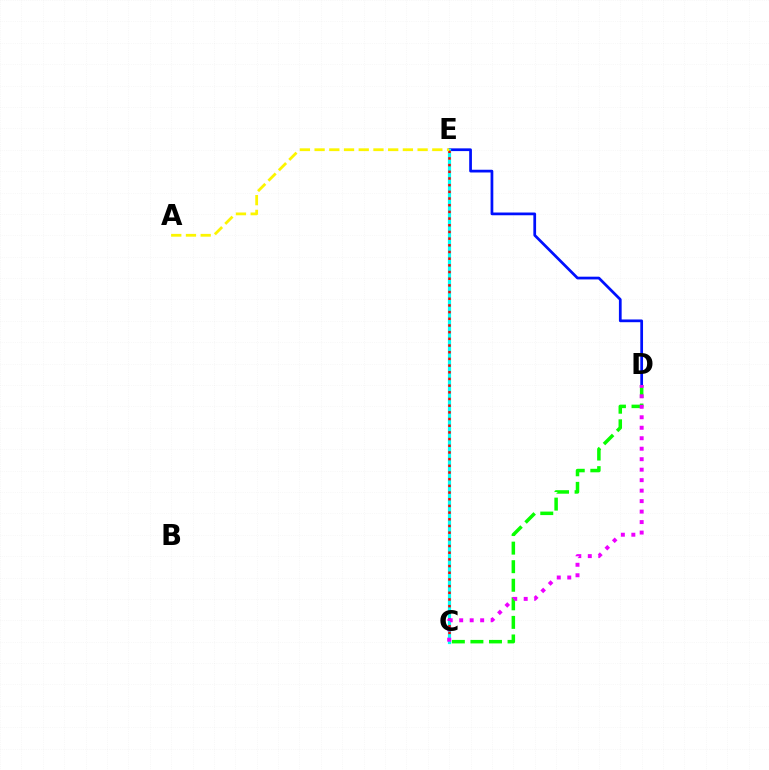{('D', 'E'): [{'color': '#0010ff', 'line_style': 'solid', 'thickness': 1.97}], ('C', 'E'): [{'color': '#00fff6', 'line_style': 'solid', 'thickness': 2.29}, {'color': '#ff0000', 'line_style': 'dotted', 'thickness': 1.82}], ('C', 'D'): [{'color': '#08ff00', 'line_style': 'dashed', 'thickness': 2.52}, {'color': '#ee00ff', 'line_style': 'dotted', 'thickness': 2.85}], ('A', 'E'): [{'color': '#fcf500', 'line_style': 'dashed', 'thickness': 2.0}]}